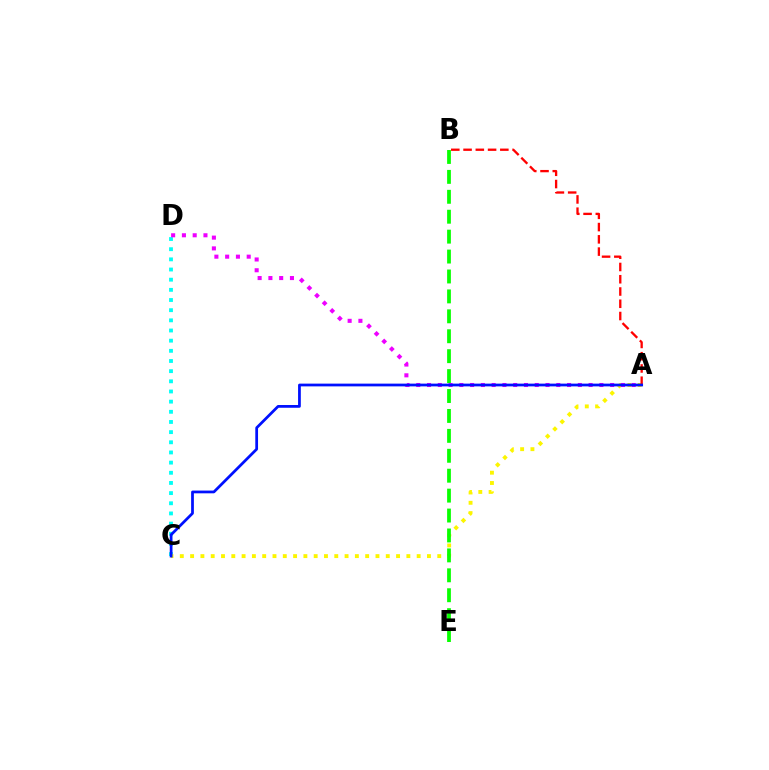{('C', 'D'): [{'color': '#00fff6', 'line_style': 'dotted', 'thickness': 2.76}], ('A', 'C'): [{'color': '#fcf500', 'line_style': 'dotted', 'thickness': 2.8}, {'color': '#0010ff', 'line_style': 'solid', 'thickness': 1.98}], ('A', 'B'): [{'color': '#ff0000', 'line_style': 'dashed', 'thickness': 1.67}], ('A', 'D'): [{'color': '#ee00ff', 'line_style': 'dotted', 'thickness': 2.93}], ('B', 'E'): [{'color': '#08ff00', 'line_style': 'dashed', 'thickness': 2.71}]}